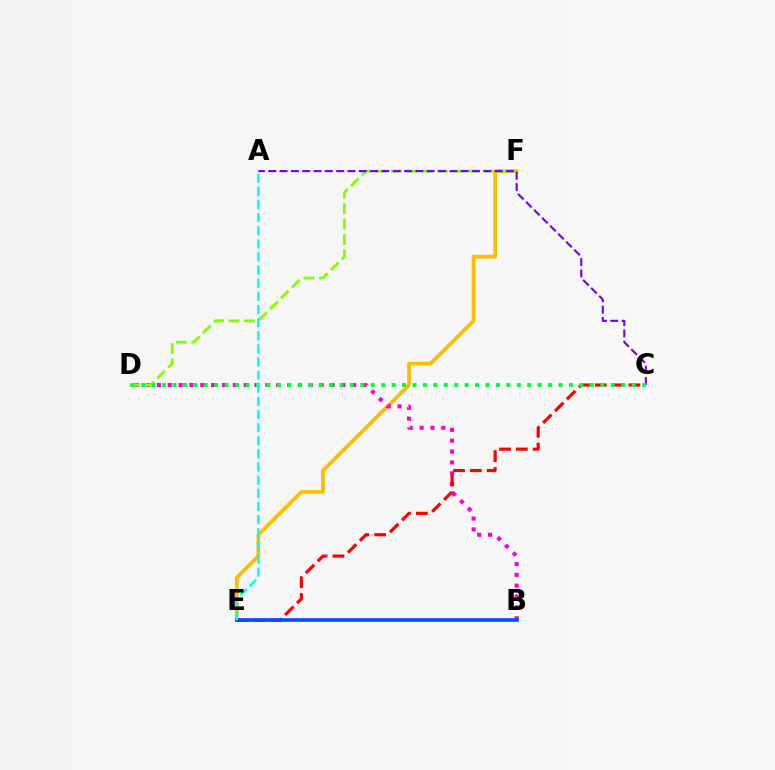{('E', 'F'): [{'color': '#ffbd00', 'line_style': 'solid', 'thickness': 2.7}], ('B', 'D'): [{'color': '#ff00cf', 'line_style': 'dotted', 'thickness': 2.95}], ('D', 'F'): [{'color': '#84ff00', 'line_style': 'dashed', 'thickness': 2.09}], ('A', 'C'): [{'color': '#7200ff', 'line_style': 'dashed', 'thickness': 1.54}], ('C', 'E'): [{'color': '#ff0000', 'line_style': 'dashed', 'thickness': 2.29}], ('C', 'D'): [{'color': '#00ff39', 'line_style': 'dotted', 'thickness': 2.84}], ('B', 'E'): [{'color': '#004bff', 'line_style': 'solid', 'thickness': 2.6}], ('A', 'E'): [{'color': '#00fff6', 'line_style': 'dashed', 'thickness': 1.78}]}